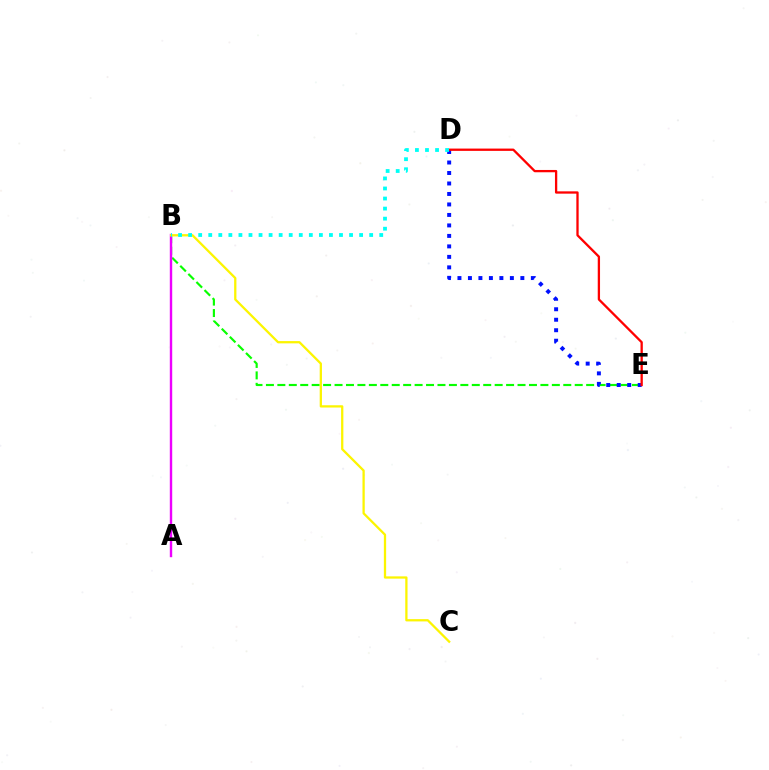{('B', 'E'): [{'color': '#08ff00', 'line_style': 'dashed', 'thickness': 1.55}], ('A', 'B'): [{'color': '#ee00ff', 'line_style': 'solid', 'thickness': 1.73}], ('B', 'C'): [{'color': '#fcf500', 'line_style': 'solid', 'thickness': 1.64}], ('D', 'E'): [{'color': '#0010ff', 'line_style': 'dotted', 'thickness': 2.85}, {'color': '#ff0000', 'line_style': 'solid', 'thickness': 1.66}], ('B', 'D'): [{'color': '#00fff6', 'line_style': 'dotted', 'thickness': 2.73}]}